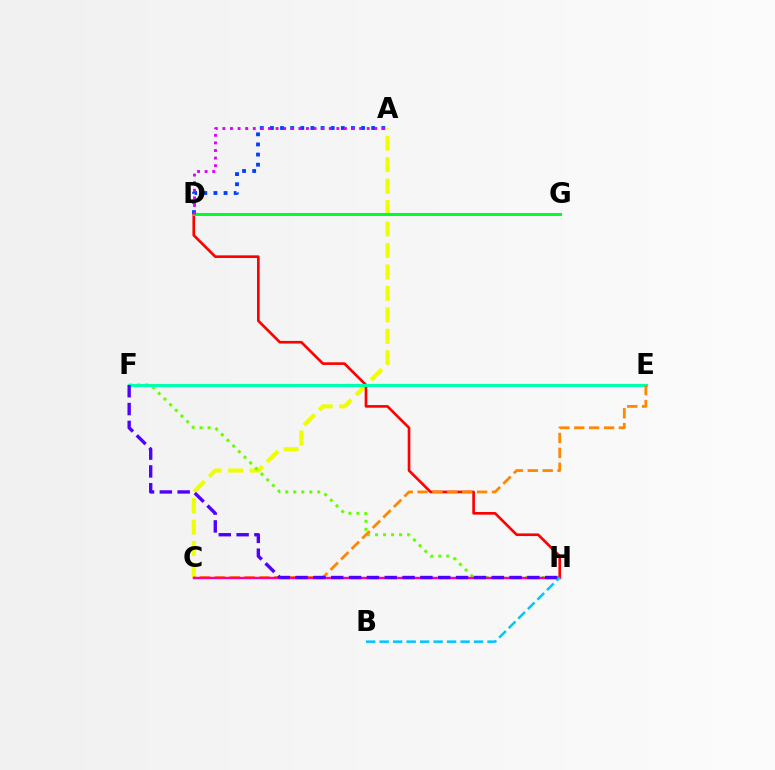{('A', 'C'): [{'color': '#eeff00', 'line_style': 'dashed', 'thickness': 2.91}], ('F', 'H'): [{'color': '#66ff00', 'line_style': 'dotted', 'thickness': 2.17}, {'color': '#4f00ff', 'line_style': 'dashed', 'thickness': 2.42}], ('D', 'H'): [{'color': '#ff0000', 'line_style': 'solid', 'thickness': 1.91}], ('D', 'G'): [{'color': '#00ff27', 'line_style': 'solid', 'thickness': 2.18}], ('A', 'D'): [{'color': '#003fff', 'line_style': 'dotted', 'thickness': 2.75}, {'color': '#d600ff', 'line_style': 'dotted', 'thickness': 2.06}], ('E', 'F'): [{'color': '#00ffaf', 'line_style': 'solid', 'thickness': 2.29}], ('C', 'E'): [{'color': '#ff8800', 'line_style': 'dashed', 'thickness': 2.02}], ('C', 'H'): [{'color': '#ff00a0', 'line_style': 'solid', 'thickness': 1.75}], ('B', 'H'): [{'color': '#00c7ff', 'line_style': 'dashed', 'thickness': 1.83}]}